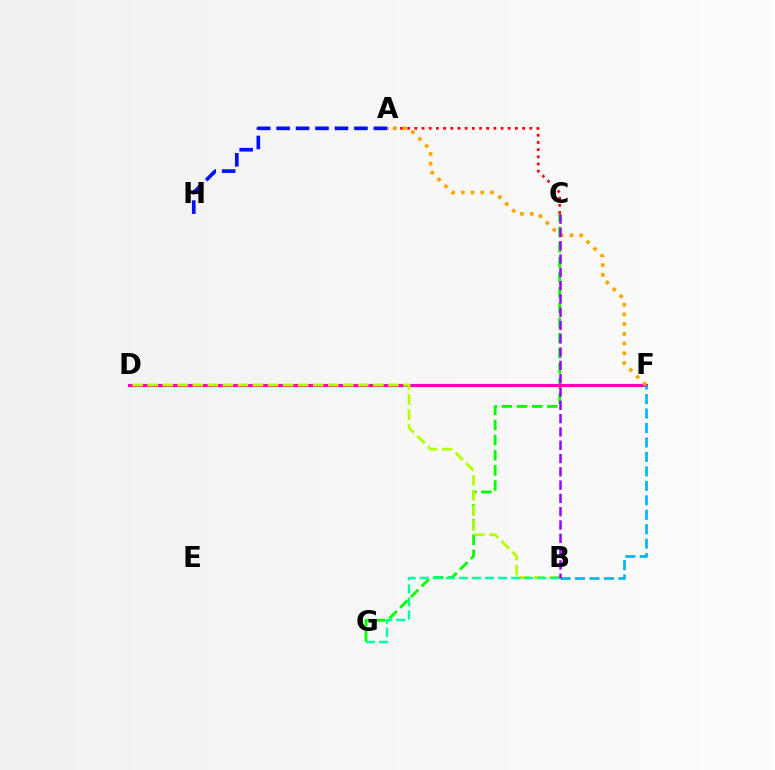{('C', 'G'): [{'color': '#08ff00', 'line_style': 'dashed', 'thickness': 2.06}], ('A', 'C'): [{'color': '#ff0000', 'line_style': 'dotted', 'thickness': 1.95}], ('D', 'F'): [{'color': '#ff00bd', 'line_style': 'solid', 'thickness': 2.24}], ('A', 'F'): [{'color': '#ffa500', 'line_style': 'dotted', 'thickness': 2.64}], ('B', 'F'): [{'color': '#00b5ff', 'line_style': 'dashed', 'thickness': 1.97}], ('B', 'D'): [{'color': '#b3ff00', 'line_style': 'dashed', 'thickness': 2.04}], ('A', 'H'): [{'color': '#0010ff', 'line_style': 'dashed', 'thickness': 2.64}], ('B', 'G'): [{'color': '#00ff9d', 'line_style': 'dashed', 'thickness': 1.78}], ('B', 'C'): [{'color': '#9b00ff', 'line_style': 'dashed', 'thickness': 1.81}]}